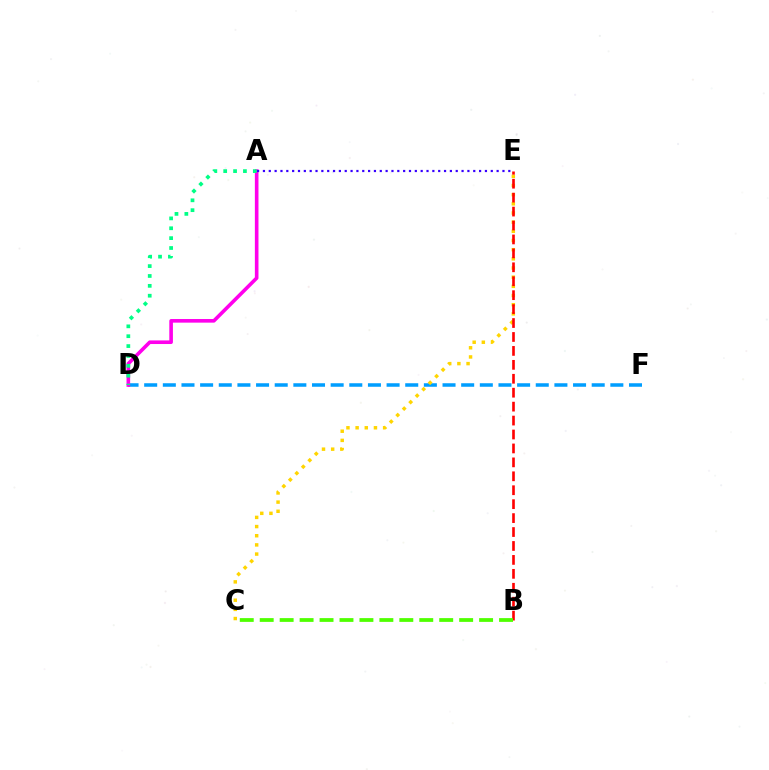{('D', 'F'): [{'color': '#009eff', 'line_style': 'dashed', 'thickness': 2.53}], ('C', 'E'): [{'color': '#ffd500', 'line_style': 'dotted', 'thickness': 2.49}], ('A', 'D'): [{'color': '#ff00ed', 'line_style': 'solid', 'thickness': 2.6}, {'color': '#00ff86', 'line_style': 'dotted', 'thickness': 2.68}], ('B', 'E'): [{'color': '#ff0000', 'line_style': 'dashed', 'thickness': 1.89}], ('B', 'C'): [{'color': '#4fff00', 'line_style': 'dashed', 'thickness': 2.71}], ('A', 'E'): [{'color': '#3700ff', 'line_style': 'dotted', 'thickness': 1.59}]}